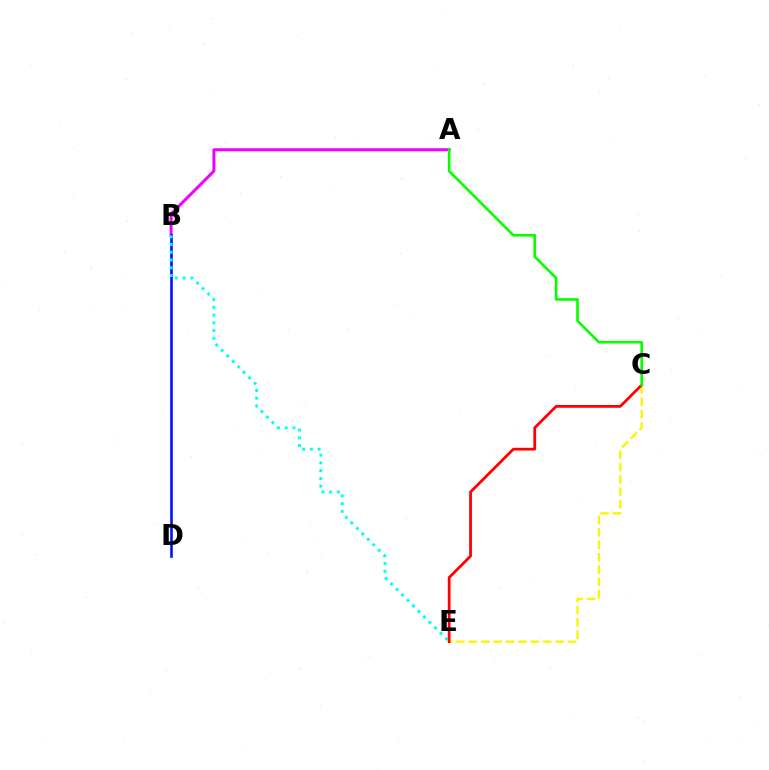{('A', 'B'): [{'color': '#ee00ff', 'line_style': 'solid', 'thickness': 2.14}], ('C', 'E'): [{'color': '#fcf500', 'line_style': 'dashed', 'thickness': 1.68}, {'color': '#ff0000', 'line_style': 'solid', 'thickness': 1.98}], ('B', 'D'): [{'color': '#0010ff', 'line_style': 'solid', 'thickness': 1.86}], ('B', 'E'): [{'color': '#00fff6', 'line_style': 'dotted', 'thickness': 2.11}], ('A', 'C'): [{'color': '#08ff00', 'line_style': 'solid', 'thickness': 1.91}]}